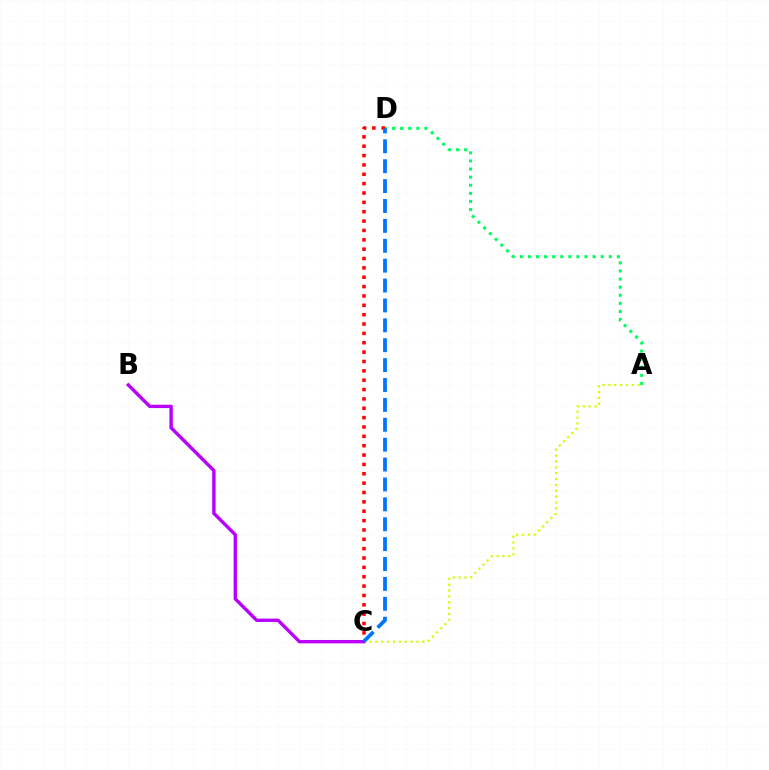{('A', 'D'): [{'color': '#00ff5c', 'line_style': 'dotted', 'thickness': 2.2}], ('A', 'C'): [{'color': '#d1ff00', 'line_style': 'dotted', 'thickness': 1.59}], ('C', 'D'): [{'color': '#ff0000', 'line_style': 'dotted', 'thickness': 2.54}, {'color': '#0074ff', 'line_style': 'dashed', 'thickness': 2.7}], ('B', 'C'): [{'color': '#b900ff', 'line_style': 'solid', 'thickness': 2.43}]}